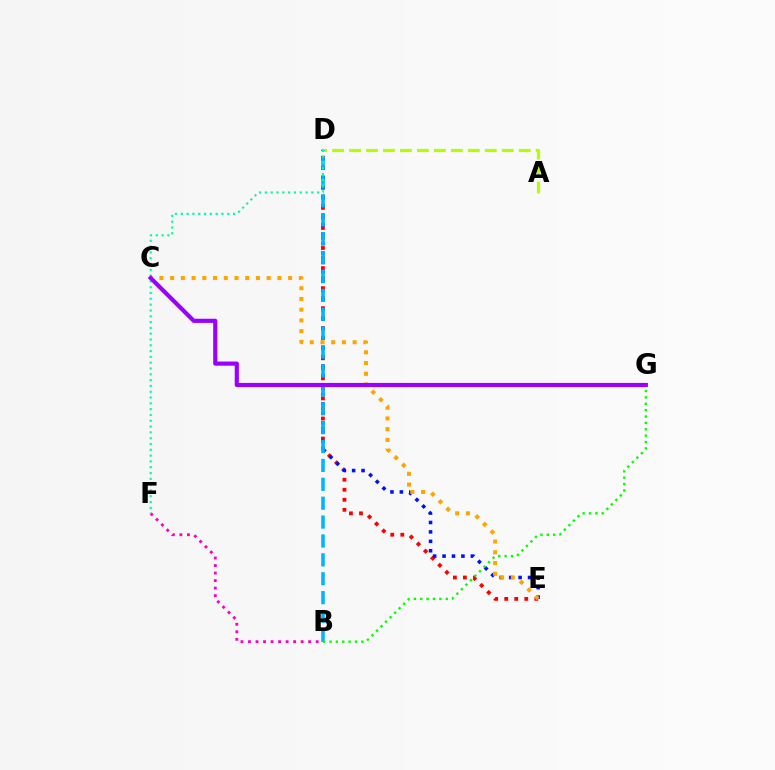{('B', 'F'): [{'color': '#ff00bd', 'line_style': 'dotted', 'thickness': 2.04}], ('D', 'E'): [{'color': '#ff0000', 'line_style': 'dotted', 'thickness': 2.72}, {'color': '#0010ff', 'line_style': 'dotted', 'thickness': 2.56}], ('A', 'D'): [{'color': '#b3ff00', 'line_style': 'dashed', 'thickness': 2.3}], ('B', 'D'): [{'color': '#00b5ff', 'line_style': 'dashed', 'thickness': 2.57}], ('C', 'E'): [{'color': '#ffa500', 'line_style': 'dotted', 'thickness': 2.91}], ('D', 'F'): [{'color': '#00ff9d', 'line_style': 'dotted', 'thickness': 1.58}], ('B', 'G'): [{'color': '#08ff00', 'line_style': 'dotted', 'thickness': 1.73}], ('C', 'G'): [{'color': '#9b00ff', 'line_style': 'solid', 'thickness': 3.0}]}